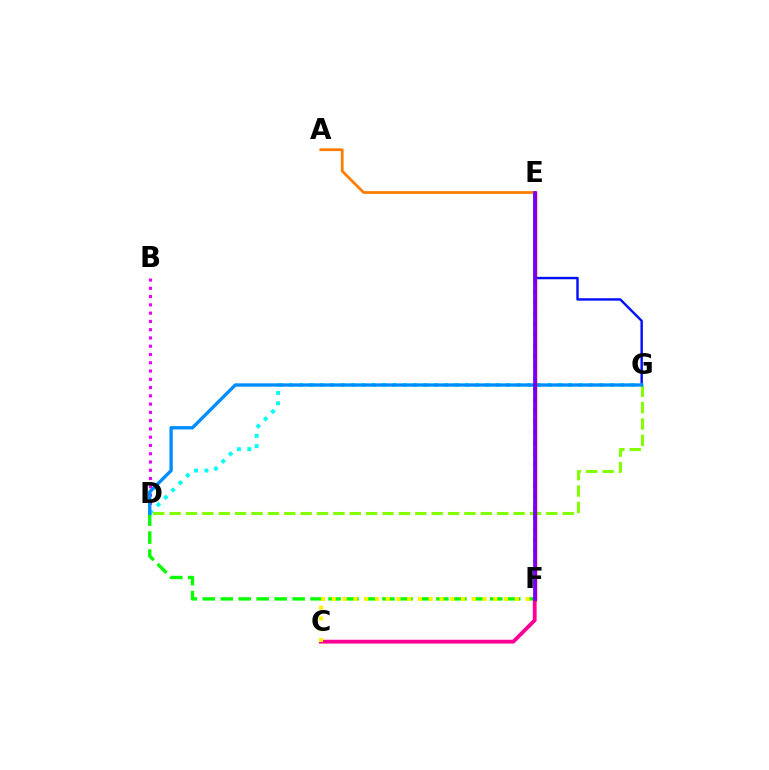{('D', 'F'): [{'color': '#08ff00', 'line_style': 'dashed', 'thickness': 2.44}], ('E', 'G'): [{'color': '#0010ff', 'line_style': 'solid', 'thickness': 1.75}], ('B', 'D'): [{'color': '#ee00ff', 'line_style': 'dotted', 'thickness': 2.25}], ('D', 'G'): [{'color': '#00fff6', 'line_style': 'dotted', 'thickness': 2.81}, {'color': '#84ff00', 'line_style': 'dashed', 'thickness': 2.23}, {'color': '#008cff', 'line_style': 'solid', 'thickness': 2.4}], ('C', 'F'): [{'color': '#ff0094', 'line_style': 'solid', 'thickness': 2.75}, {'color': '#fcf500', 'line_style': 'dotted', 'thickness': 2.92}], ('A', 'E'): [{'color': '#ff7c00', 'line_style': 'solid', 'thickness': 1.98}], ('E', 'F'): [{'color': '#00ff74', 'line_style': 'dotted', 'thickness': 2.93}, {'color': '#ff0000', 'line_style': 'solid', 'thickness': 2.5}, {'color': '#7200ff', 'line_style': 'solid', 'thickness': 2.63}]}